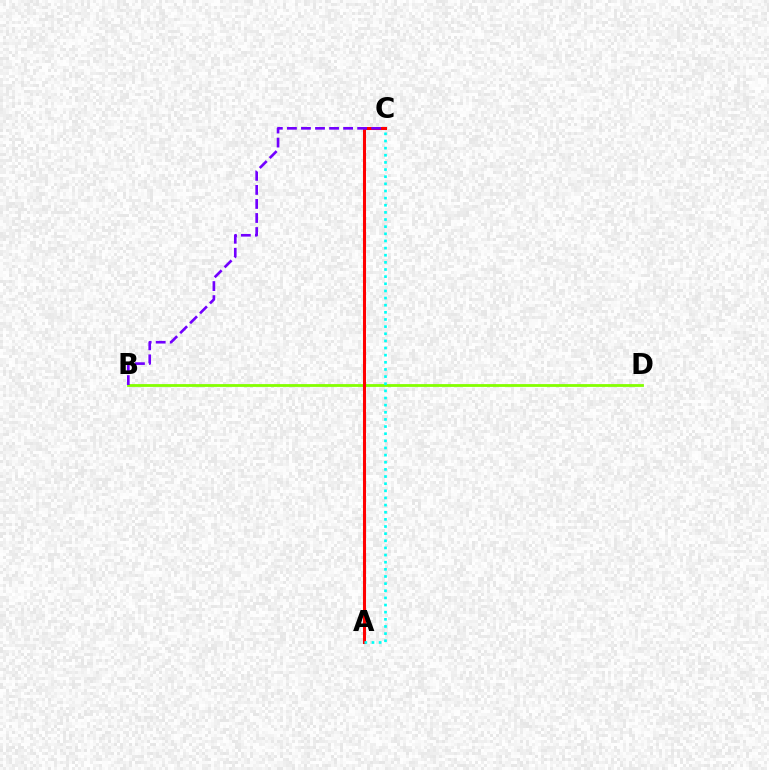{('B', 'D'): [{'color': '#84ff00', 'line_style': 'solid', 'thickness': 2.01}], ('A', 'C'): [{'color': '#ff0000', 'line_style': 'solid', 'thickness': 2.2}, {'color': '#00fff6', 'line_style': 'dotted', 'thickness': 1.94}], ('B', 'C'): [{'color': '#7200ff', 'line_style': 'dashed', 'thickness': 1.91}]}